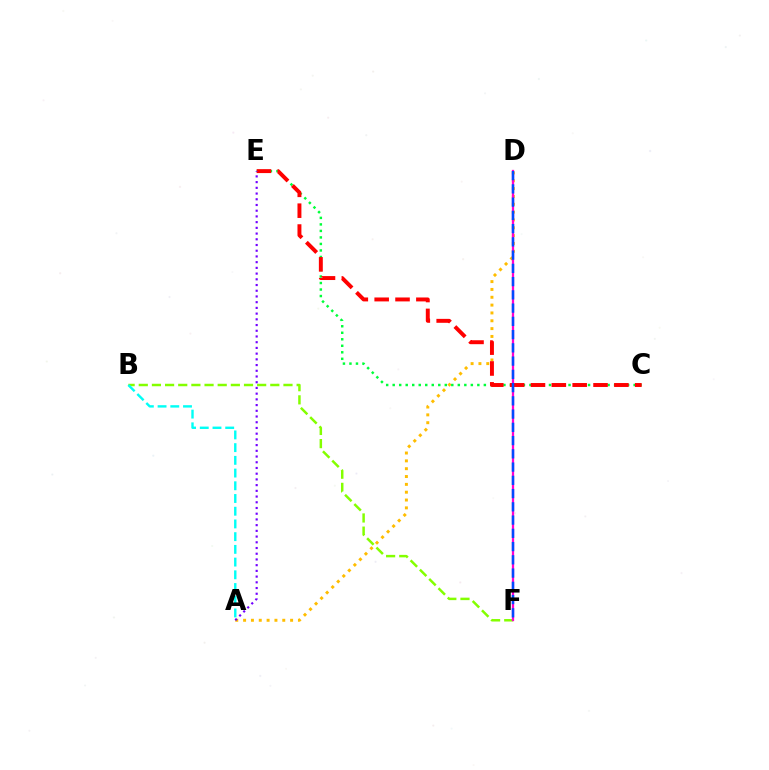{('A', 'D'): [{'color': '#ffbd00', 'line_style': 'dotted', 'thickness': 2.13}], ('B', 'F'): [{'color': '#84ff00', 'line_style': 'dashed', 'thickness': 1.79}], ('C', 'E'): [{'color': '#00ff39', 'line_style': 'dotted', 'thickness': 1.77}, {'color': '#ff0000', 'line_style': 'dashed', 'thickness': 2.83}], ('D', 'F'): [{'color': '#ff00cf', 'line_style': 'solid', 'thickness': 1.64}, {'color': '#004bff', 'line_style': 'dashed', 'thickness': 1.8}], ('A', 'B'): [{'color': '#00fff6', 'line_style': 'dashed', 'thickness': 1.73}], ('A', 'E'): [{'color': '#7200ff', 'line_style': 'dotted', 'thickness': 1.55}]}